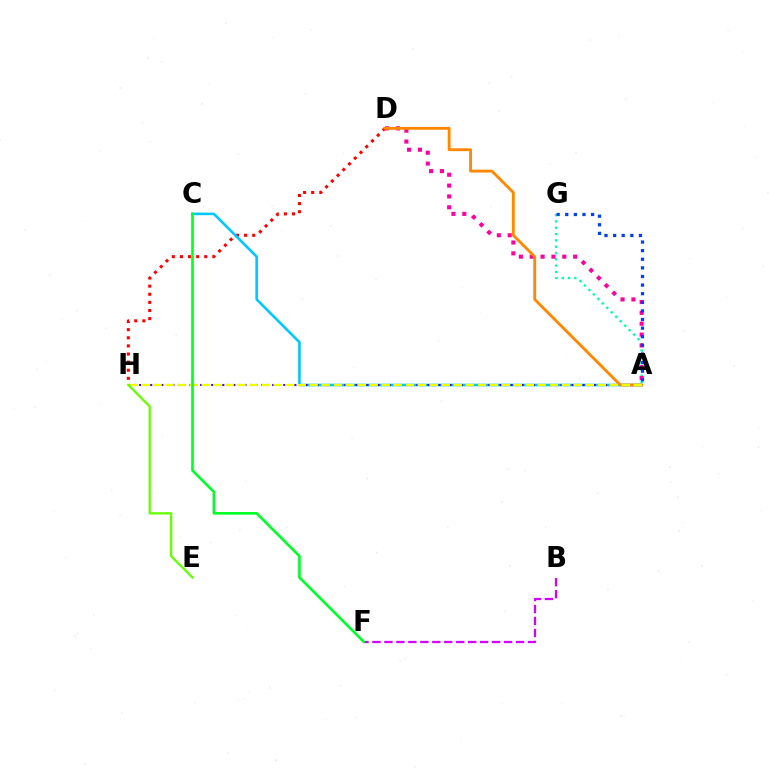{('D', 'H'): [{'color': '#ff0000', 'line_style': 'dotted', 'thickness': 2.2}], ('B', 'F'): [{'color': '#d600ff', 'line_style': 'dashed', 'thickness': 1.63}], ('A', 'C'): [{'color': '#00c7ff', 'line_style': 'solid', 'thickness': 1.86}], ('A', 'H'): [{'color': '#4f00ff', 'line_style': 'dotted', 'thickness': 1.51}, {'color': '#eeff00', 'line_style': 'dashed', 'thickness': 1.63}], ('A', 'G'): [{'color': '#00ffaf', 'line_style': 'dotted', 'thickness': 1.72}, {'color': '#003fff', 'line_style': 'dotted', 'thickness': 2.34}], ('A', 'D'): [{'color': '#ff00a0', 'line_style': 'dotted', 'thickness': 2.95}, {'color': '#ff8800', 'line_style': 'solid', 'thickness': 2.05}], ('E', 'H'): [{'color': '#66ff00', 'line_style': 'solid', 'thickness': 1.66}], ('C', 'F'): [{'color': '#00ff27', 'line_style': 'solid', 'thickness': 1.9}]}